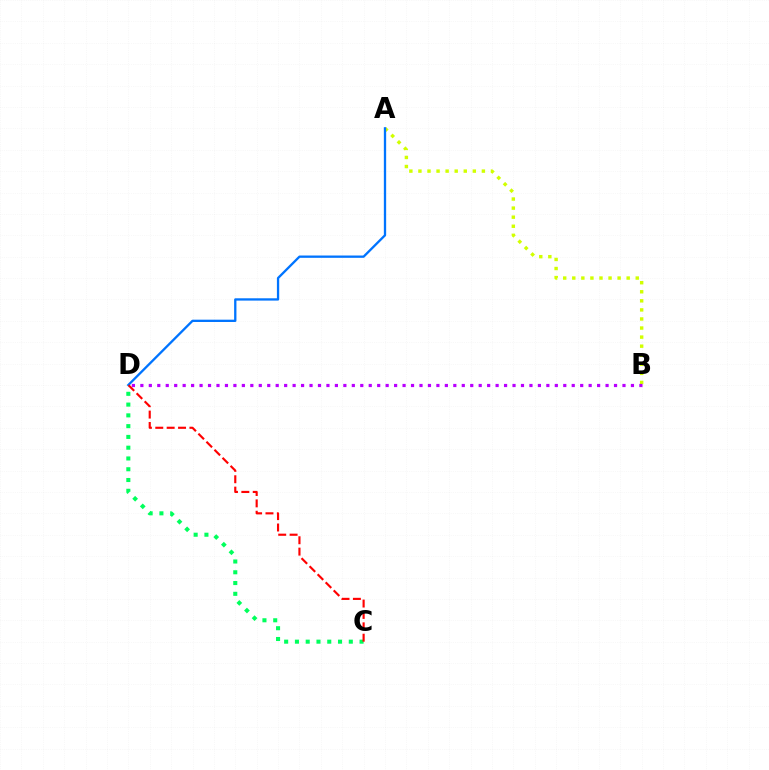{('A', 'B'): [{'color': '#d1ff00', 'line_style': 'dotted', 'thickness': 2.46}], ('A', 'D'): [{'color': '#0074ff', 'line_style': 'solid', 'thickness': 1.66}], ('B', 'D'): [{'color': '#b900ff', 'line_style': 'dotted', 'thickness': 2.3}], ('C', 'D'): [{'color': '#00ff5c', 'line_style': 'dotted', 'thickness': 2.93}, {'color': '#ff0000', 'line_style': 'dashed', 'thickness': 1.55}]}